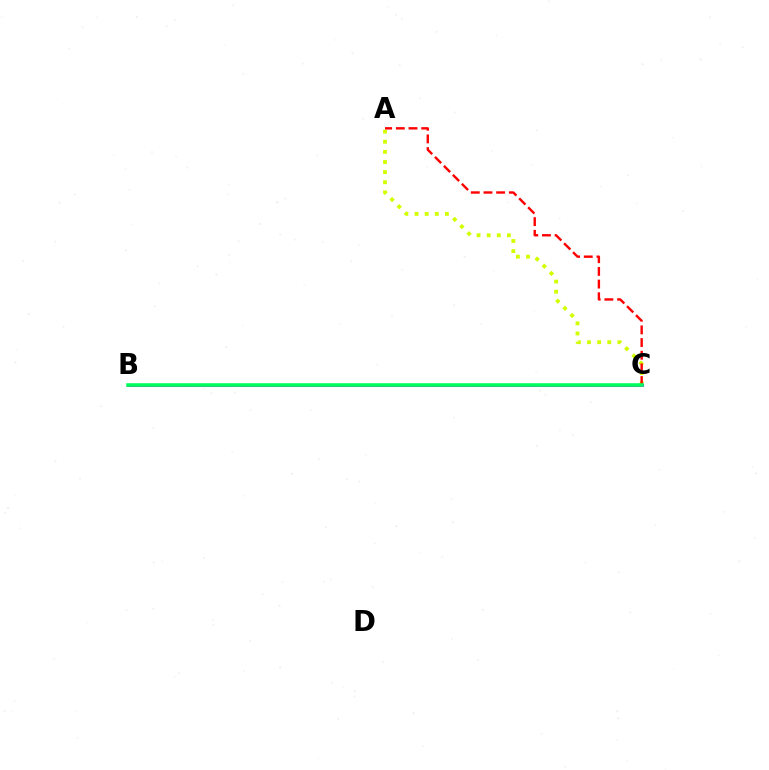{('A', 'C'): [{'color': '#d1ff00', 'line_style': 'dotted', 'thickness': 2.75}, {'color': '#ff0000', 'line_style': 'dashed', 'thickness': 1.72}], ('B', 'C'): [{'color': '#0074ff', 'line_style': 'dashed', 'thickness': 1.87}, {'color': '#b900ff', 'line_style': 'solid', 'thickness': 2.1}, {'color': '#00ff5c', 'line_style': 'solid', 'thickness': 2.57}]}